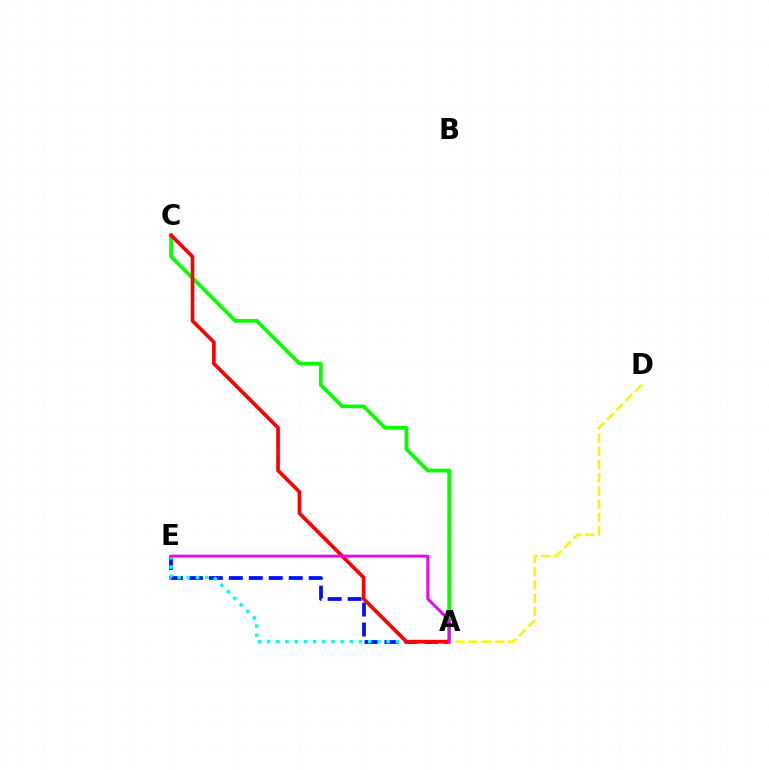{('A', 'E'): [{'color': '#0010ff', 'line_style': 'dashed', 'thickness': 2.71}, {'color': '#00fff6', 'line_style': 'dotted', 'thickness': 2.5}, {'color': '#ee00ff', 'line_style': 'solid', 'thickness': 2.09}], ('A', 'C'): [{'color': '#08ff00', 'line_style': 'solid', 'thickness': 2.71}, {'color': '#ff0000', 'line_style': 'solid', 'thickness': 2.64}], ('A', 'D'): [{'color': '#fcf500', 'line_style': 'dashed', 'thickness': 1.8}]}